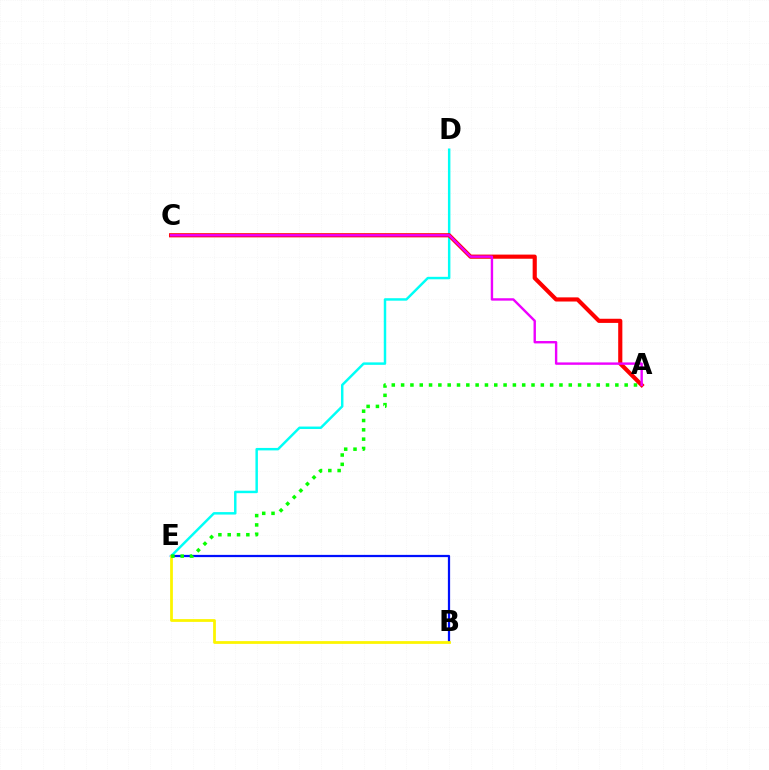{('D', 'E'): [{'color': '#00fff6', 'line_style': 'solid', 'thickness': 1.77}], ('B', 'E'): [{'color': '#0010ff', 'line_style': 'solid', 'thickness': 1.61}, {'color': '#fcf500', 'line_style': 'solid', 'thickness': 1.99}], ('A', 'E'): [{'color': '#08ff00', 'line_style': 'dotted', 'thickness': 2.53}], ('A', 'C'): [{'color': '#ff0000', 'line_style': 'solid', 'thickness': 2.99}, {'color': '#ee00ff', 'line_style': 'solid', 'thickness': 1.72}]}